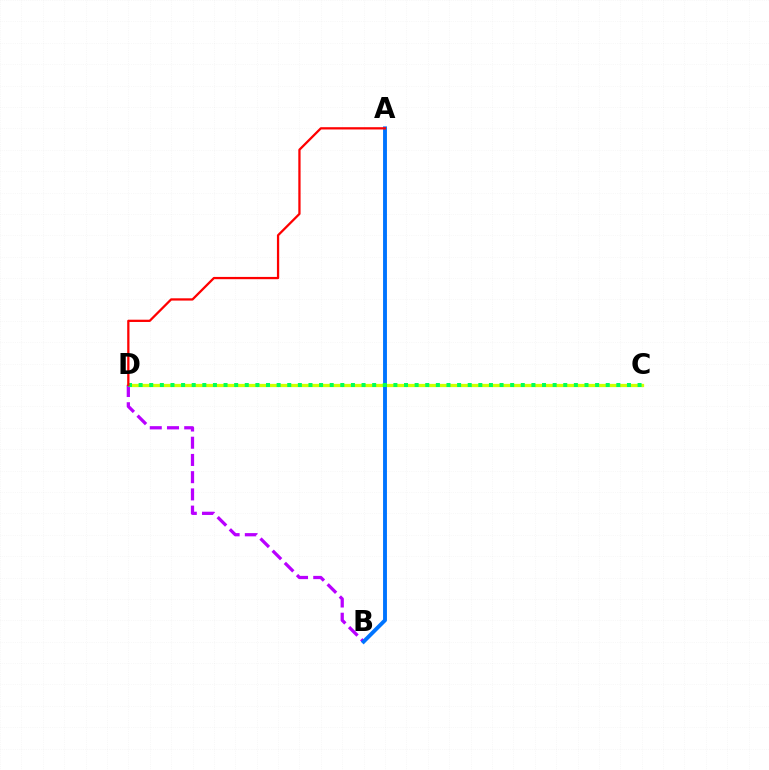{('C', 'D'): [{'color': '#d1ff00', 'line_style': 'solid', 'thickness': 2.35}, {'color': '#00ff5c', 'line_style': 'dotted', 'thickness': 2.88}], ('B', 'D'): [{'color': '#b900ff', 'line_style': 'dashed', 'thickness': 2.34}], ('A', 'B'): [{'color': '#0074ff', 'line_style': 'solid', 'thickness': 2.79}], ('A', 'D'): [{'color': '#ff0000', 'line_style': 'solid', 'thickness': 1.63}]}